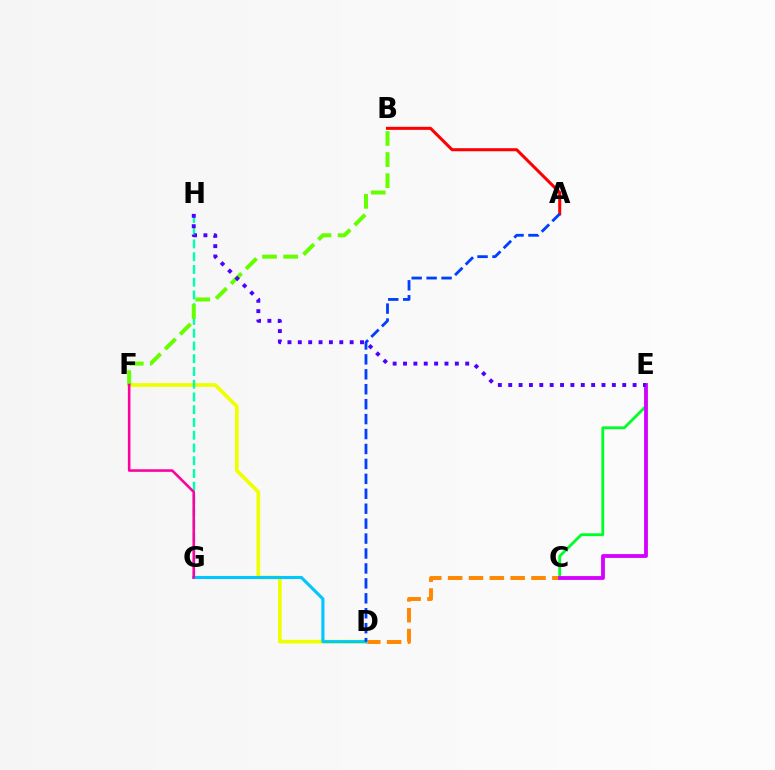{('C', 'D'): [{'color': '#ff8800', 'line_style': 'dashed', 'thickness': 2.83}], ('D', 'F'): [{'color': '#eeff00', 'line_style': 'solid', 'thickness': 2.68}], ('C', 'E'): [{'color': '#00ff27', 'line_style': 'solid', 'thickness': 2.03}, {'color': '#d600ff', 'line_style': 'solid', 'thickness': 2.74}], ('G', 'H'): [{'color': '#00ffaf', 'line_style': 'dashed', 'thickness': 1.73}], ('D', 'G'): [{'color': '#00c7ff', 'line_style': 'solid', 'thickness': 2.23}], ('B', 'F'): [{'color': '#66ff00', 'line_style': 'dashed', 'thickness': 2.87}], ('F', 'G'): [{'color': '#ff00a0', 'line_style': 'solid', 'thickness': 1.86}], ('A', 'B'): [{'color': '#ff0000', 'line_style': 'solid', 'thickness': 2.19}], ('A', 'D'): [{'color': '#003fff', 'line_style': 'dashed', 'thickness': 2.03}], ('E', 'H'): [{'color': '#4f00ff', 'line_style': 'dotted', 'thickness': 2.82}]}